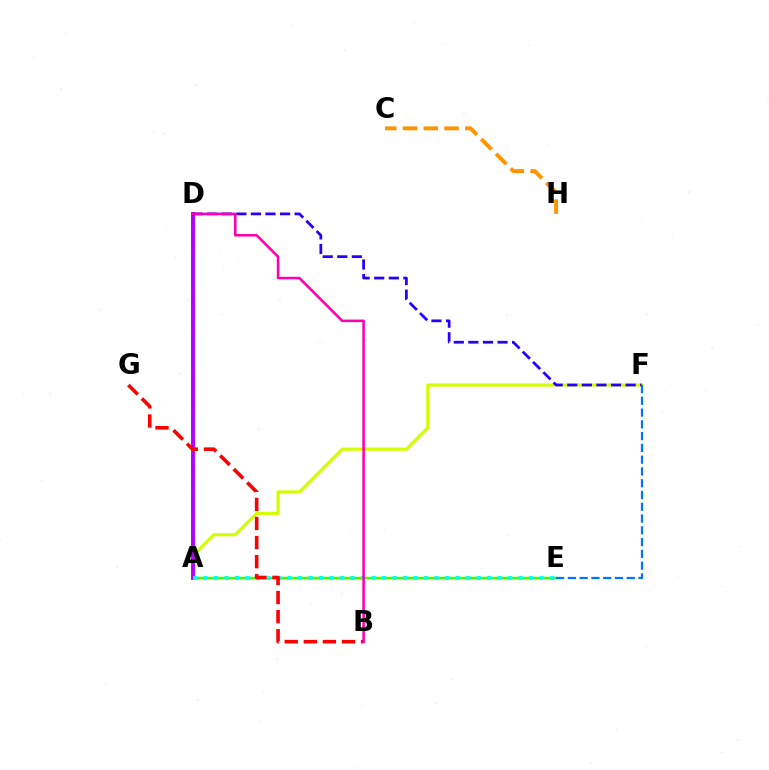{('A', 'E'): [{'color': '#3dff00', 'line_style': 'solid', 'thickness': 1.8}, {'color': '#00fff6', 'line_style': 'dotted', 'thickness': 2.86}], ('A', 'F'): [{'color': '#d1ff00', 'line_style': 'solid', 'thickness': 2.26}], ('A', 'D'): [{'color': '#00ff5c', 'line_style': 'dashed', 'thickness': 2.75}, {'color': '#b900ff', 'line_style': 'solid', 'thickness': 2.81}], ('C', 'H'): [{'color': '#ff9400', 'line_style': 'dashed', 'thickness': 2.82}], ('D', 'F'): [{'color': '#2500ff', 'line_style': 'dashed', 'thickness': 1.98}], ('B', 'G'): [{'color': '#ff0000', 'line_style': 'dashed', 'thickness': 2.59}], ('E', 'F'): [{'color': '#0074ff', 'line_style': 'dashed', 'thickness': 1.6}], ('B', 'D'): [{'color': '#ff00ac', 'line_style': 'solid', 'thickness': 1.85}]}